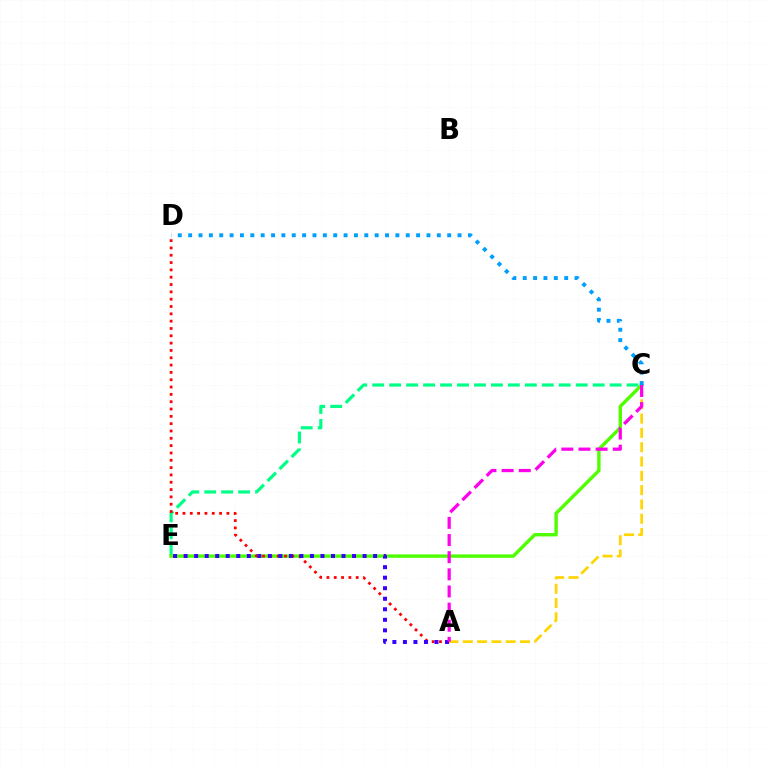{('C', 'E'): [{'color': '#00ff86', 'line_style': 'dashed', 'thickness': 2.3}, {'color': '#4fff00', 'line_style': 'solid', 'thickness': 2.44}], ('A', 'C'): [{'color': '#ffd500', 'line_style': 'dashed', 'thickness': 1.94}, {'color': '#ff00ed', 'line_style': 'dashed', 'thickness': 2.33}], ('C', 'D'): [{'color': '#009eff', 'line_style': 'dotted', 'thickness': 2.82}], ('A', 'D'): [{'color': '#ff0000', 'line_style': 'dotted', 'thickness': 1.99}], ('A', 'E'): [{'color': '#3700ff', 'line_style': 'dotted', 'thickness': 2.86}]}